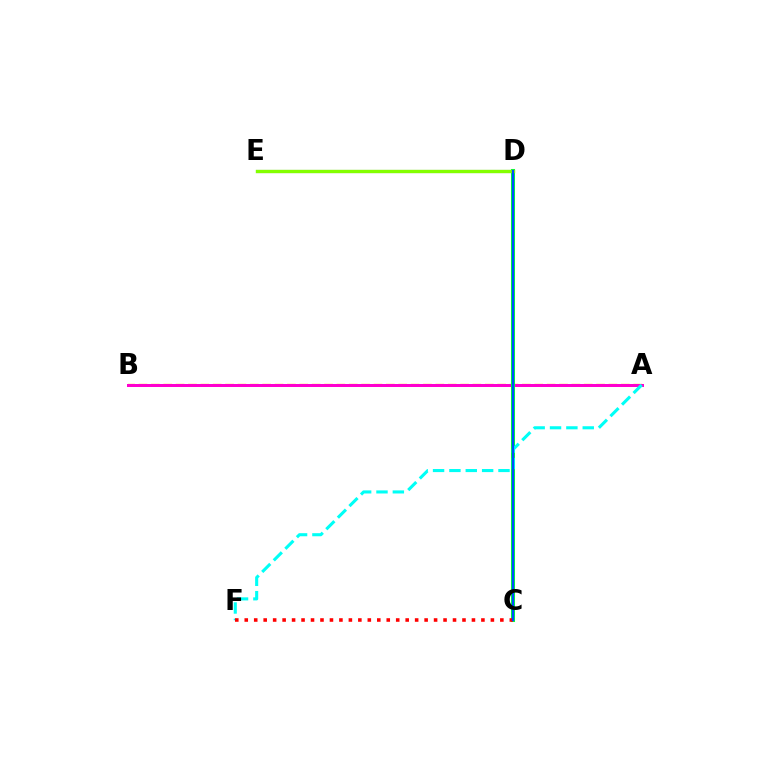{('A', 'B'): [{'color': '#ffbd00', 'line_style': 'dashed', 'thickness': 1.68}, {'color': '#ff00cf', 'line_style': 'solid', 'thickness': 2.16}], ('D', 'E'): [{'color': '#7200ff', 'line_style': 'solid', 'thickness': 2.21}, {'color': '#84ff00', 'line_style': 'solid', 'thickness': 2.41}], ('C', 'D'): [{'color': '#00ff39', 'line_style': 'solid', 'thickness': 2.91}, {'color': '#004bff', 'line_style': 'solid', 'thickness': 1.59}], ('A', 'F'): [{'color': '#00fff6', 'line_style': 'dashed', 'thickness': 2.22}], ('C', 'F'): [{'color': '#ff0000', 'line_style': 'dotted', 'thickness': 2.57}]}